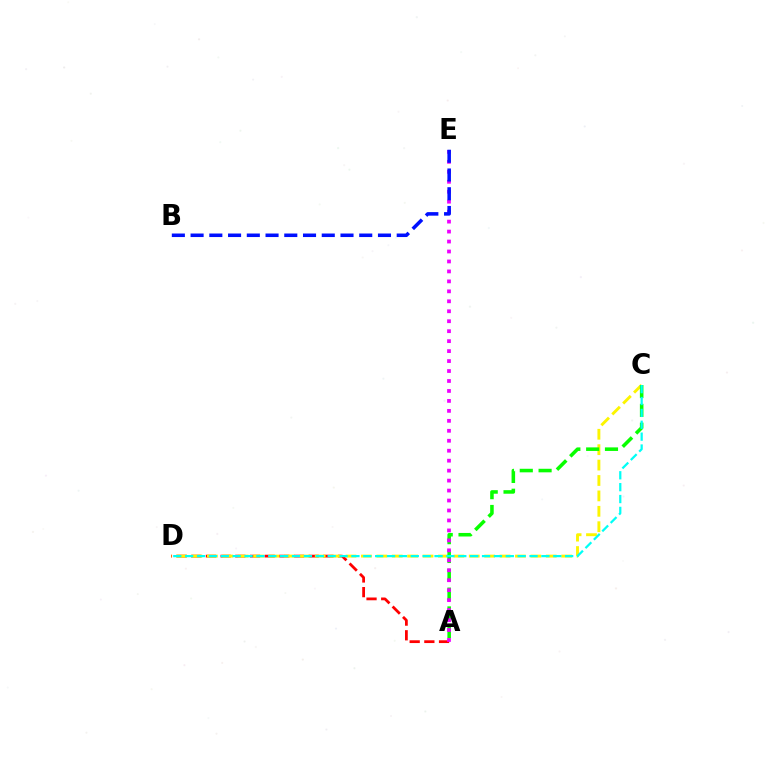{('A', 'D'): [{'color': '#ff0000', 'line_style': 'dashed', 'thickness': 1.99}], ('C', 'D'): [{'color': '#fcf500', 'line_style': 'dashed', 'thickness': 2.09}, {'color': '#00fff6', 'line_style': 'dashed', 'thickness': 1.61}], ('A', 'C'): [{'color': '#08ff00', 'line_style': 'dashed', 'thickness': 2.56}], ('A', 'E'): [{'color': '#ee00ff', 'line_style': 'dotted', 'thickness': 2.71}], ('B', 'E'): [{'color': '#0010ff', 'line_style': 'dashed', 'thickness': 2.55}]}